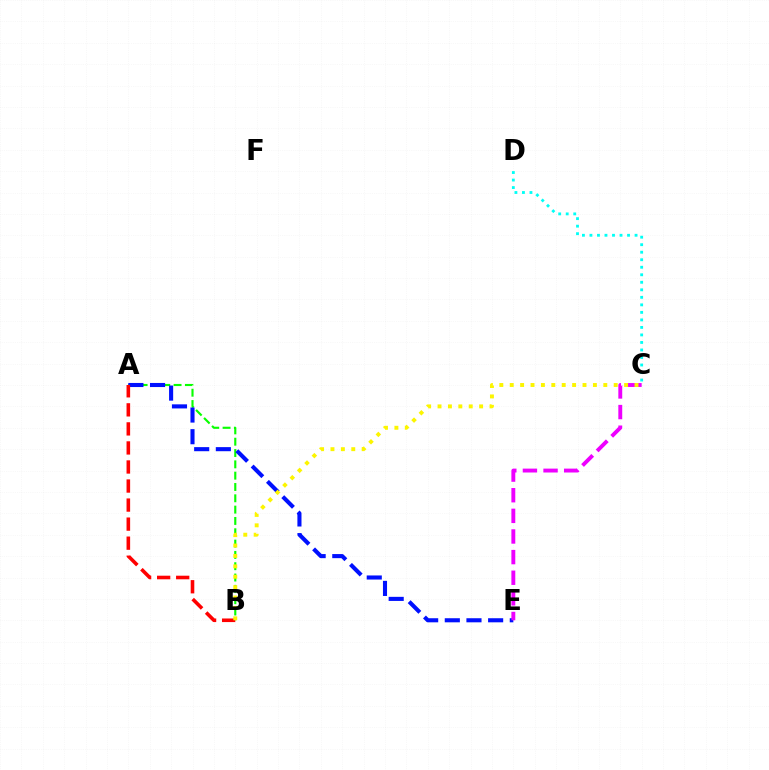{('A', 'B'): [{'color': '#08ff00', 'line_style': 'dashed', 'thickness': 1.54}, {'color': '#ff0000', 'line_style': 'dashed', 'thickness': 2.59}], ('A', 'E'): [{'color': '#0010ff', 'line_style': 'dashed', 'thickness': 2.94}], ('C', 'D'): [{'color': '#00fff6', 'line_style': 'dotted', 'thickness': 2.04}], ('C', 'E'): [{'color': '#ee00ff', 'line_style': 'dashed', 'thickness': 2.8}], ('B', 'C'): [{'color': '#fcf500', 'line_style': 'dotted', 'thickness': 2.83}]}